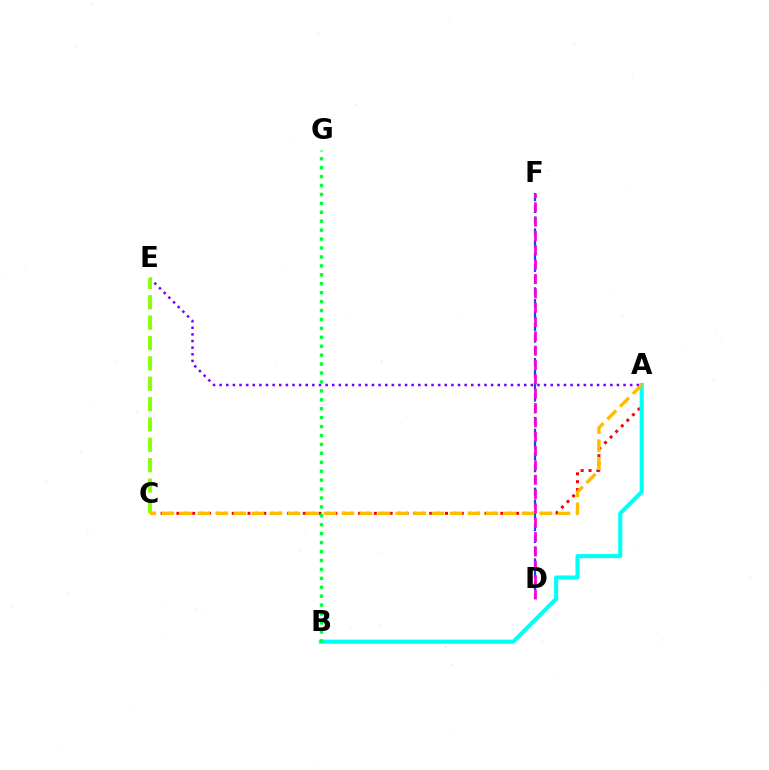{('A', 'C'): [{'color': '#ff0000', 'line_style': 'dotted', 'thickness': 2.15}, {'color': '#ffbd00', 'line_style': 'dashed', 'thickness': 2.45}], ('A', 'B'): [{'color': '#00fff6', 'line_style': 'solid', 'thickness': 2.93}], ('A', 'E'): [{'color': '#7200ff', 'line_style': 'dotted', 'thickness': 1.8}], ('C', 'E'): [{'color': '#84ff00', 'line_style': 'dashed', 'thickness': 2.77}], ('D', 'F'): [{'color': '#004bff', 'line_style': 'dashed', 'thickness': 1.6}, {'color': '#ff00cf', 'line_style': 'dashed', 'thickness': 1.95}], ('B', 'G'): [{'color': '#00ff39', 'line_style': 'dotted', 'thickness': 2.43}]}